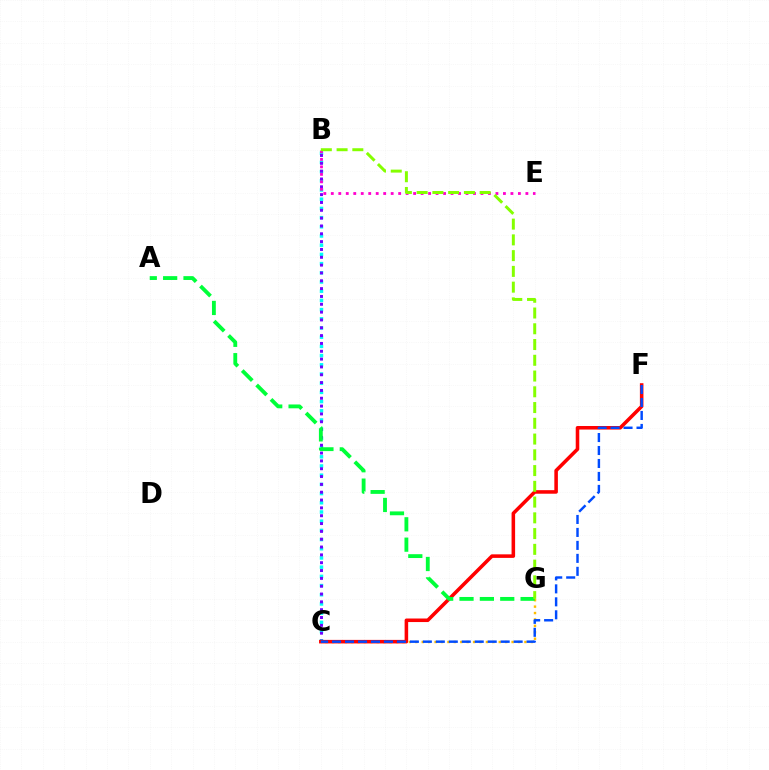{('C', 'G'): [{'color': '#ffbd00', 'line_style': 'dotted', 'thickness': 1.74}], ('B', 'C'): [{'color': '#00fff6', 'line_style': 'dotted', 'thickness': 2.5}, {'color': '#7200ff', 'line_style': 'dotted', 'thickness': 2.13}], ('C', 'F'): [{'color': '#ff0000', 'line_style': 'solid', 'thickness': 2.56}, {'color': '#004bff', 'line_style': 'dashed', 'thickness': 1.76}], ('B', 'E'): [{'color': '#ff00cf', 'line_style': 'dotted', 'thickness': 2.03}], ('A', 'G'): [{'color': '#00ff39', 'line_style': 'dashed', 'thickness': 2.77}], ('B', 'G'): [{'color': '#84ff00', 'line_style': 'dashed', 'thickness': 2.14}]}